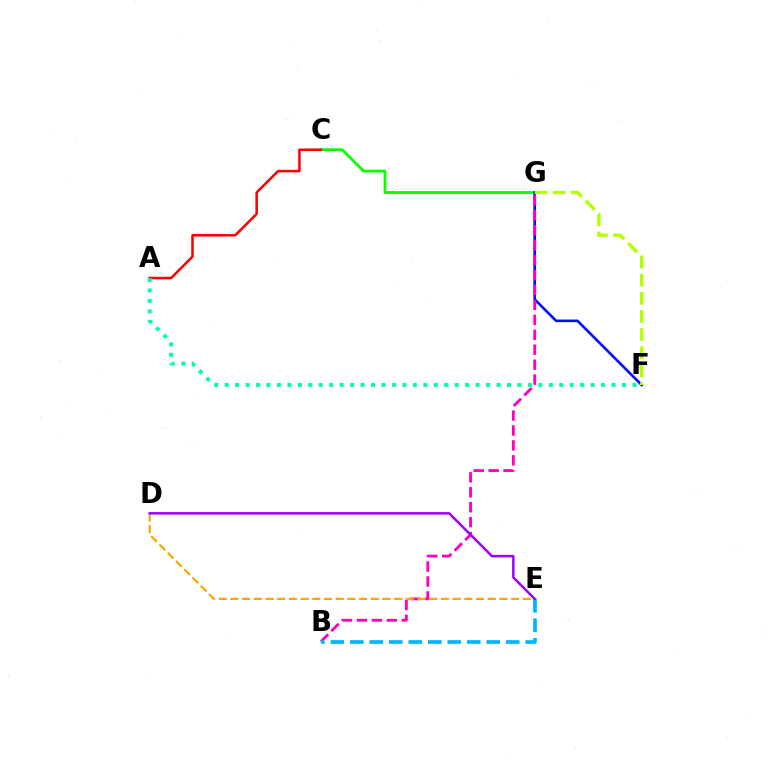{('C', 'G'): [{'color': '#08ff00', 'line_style': 'solid', 'thickness': 2.02}], ('F', 'G'): [{'color': '#0010ff', 'line_style': 'solid', 'thickness': 1.9}, {'color': '#b3ff00', 'line_style': 'dashed', 'thickness': 2.46}], ('B', 'G'): [{'color': '#ff00bd', 'line_style': 'dashed', 'thickness': 2.03}], ('B', 'E'): [{'color': '#00b5ff', 'line_style': 'dashed', 'thickness': 2.65}], ('A', 'C'): [{'color': '#ff0000', 'line_style': 'solid', 'thickness': 1.83}], ('D', 'E'): [{'color': '#ffa500', 'line_style': 'dashed', 'thickness': 1.59}, {'color': '#9b00ff', 'line_style': 'solid', 'thickness': 1.78}], ('A', 'F'): [{'color': '#00ff9d', 'line_style': 'dotted', 'thickness': 2.84}]}